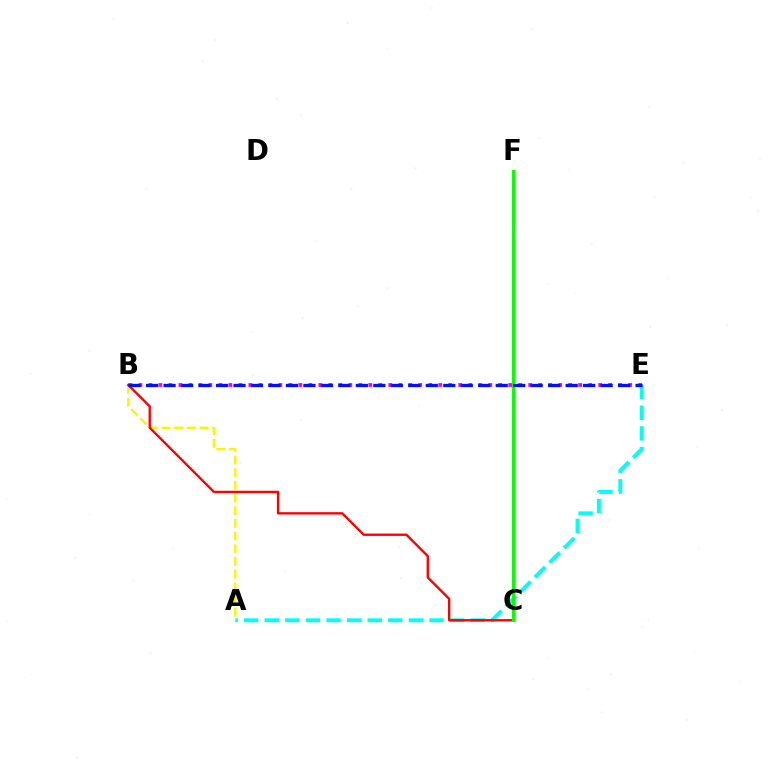{('B', 'E'): [{'color': '#ee00ff', 'line_style': 'dotted', 'thickness': 2.72}, {'color': '#0010ff', 'line_style': 'dashed', 'thickness': 2.37}], ('A', 'B'): [{'color': '#fcf500', 'line_style': 'dashed', 'thickness': 1.72}], ('A', 'E'): [{'color': '#00fff6', 'line_style': 'dashed', 'thickness': 2.8}], ('B', 'C'): [{'color': '#ff0000', 'line_style': 'solid', 'thickness': 1.7}], ('C', 'F'): [{'color': '#08ff00', 'line_style': 'solid', 'thickness': 2.29}]}